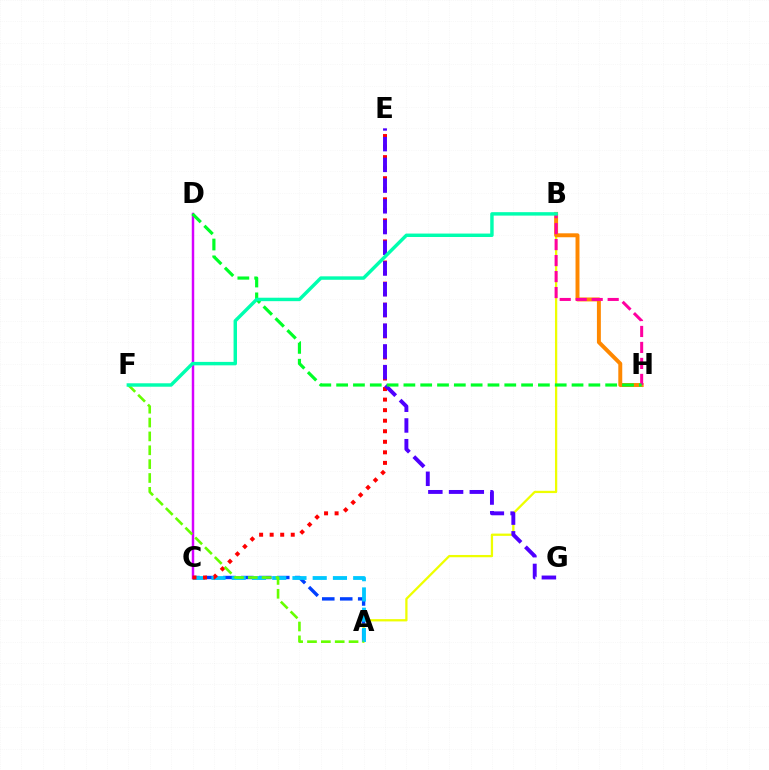{('A', 'B'): [{'color': '#eeff00', 'line_style': 'solid', 'thickness': 1.64}], ('A', 'C'): [{'color': '#003fff', 'line_style': 'dashed', 'thickness': 2.44}, {'color': '#00c7ff', 'line_style': 'dashed', 'thickness': 2.75}], ('C', 'D'): [{'color': '#d600ff', 'line_style': 'solid', 'thickness': 1.77}], ('C', 'E'): [{'color': '#ff0000', 'line_style': 'dotted', 'thickness': 2.86}], ('E', 'G'): [{'color': '#4f00ff', 'line_style': 'dashed', 'thickness': 2.82}], ('A', 'F'): [{'color': '#66ff00', 'line_style': 'dashed', 'thickness': 1.88}], ('B', 'H'): [{'color': '#ff8800', 'line_style': 'solid', 'thickness': 2.84}, {'color': '#ff00a0', 'line_style': 'dashed', 'thickness': 2.17}], ('D', 'H'): [{'color': '#00ff27', 'line_style': 'dashed', 'thickness': 2.28}], ('B', 'F'): [{'color': '#00ffaf', 'line_style': 'solid', 'thickness': 2.48}]}